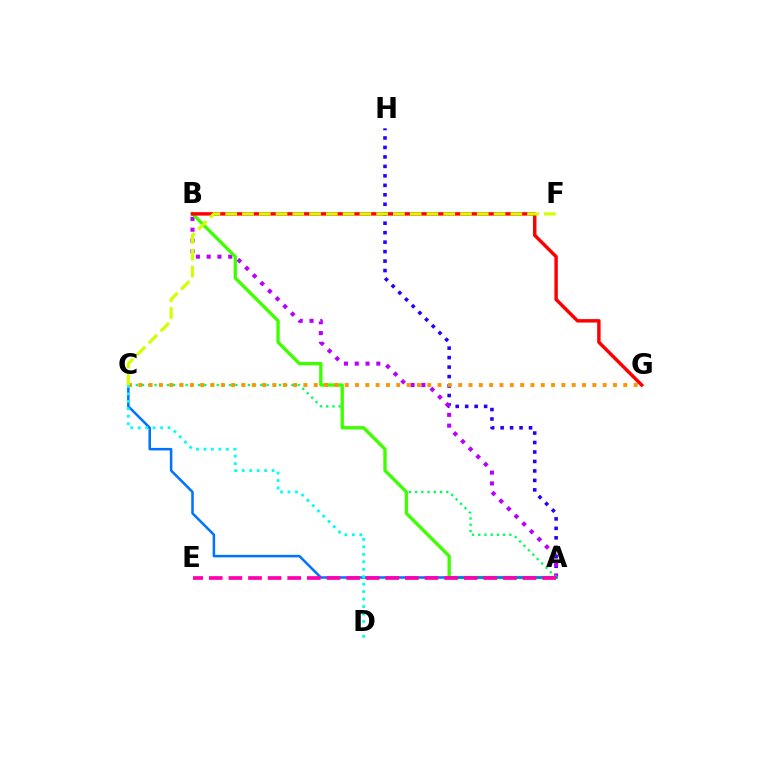{('A', 'H'): [{'color': '#2500ff', 'line_style': 'dotted', 'thickness': 2.57}], ('A', 'B'): [{'color': '#b900ff', 'line_style': 'dotted', 'thickness': 2.93}, {'color': '#3dff00', 'line_style': 'solid', 'thickness': 2.4}], ('A', 'C'): [{'color': '#00ff5c', 'line_style': 'dotted', 'thickness': 1.69}, {'color': '#0074ff', 'line_style': 'solid', 'thickness': 1.82}], ('A', 'E'): [{'color': '#ff00ac', 'line_style': 'dashed', 'thickness': 2.66}], ('B', 'G'): [{'color': '#ff0000', 'line_style': 'solid', 'thickness': 2.48}], ('C', 'G'): [{'color': '#ff9400', 'line_style': 'dotted', 'thickness': 2.8}], ('C', 'D'): [{'color': '#00fff6', 'line_style': 'dotted', 'thickness': 2.03}], ('C', 'F'): [{'color': '#d1ff00', 'line_style': 'dashed', 'thickness': 2.28}]}